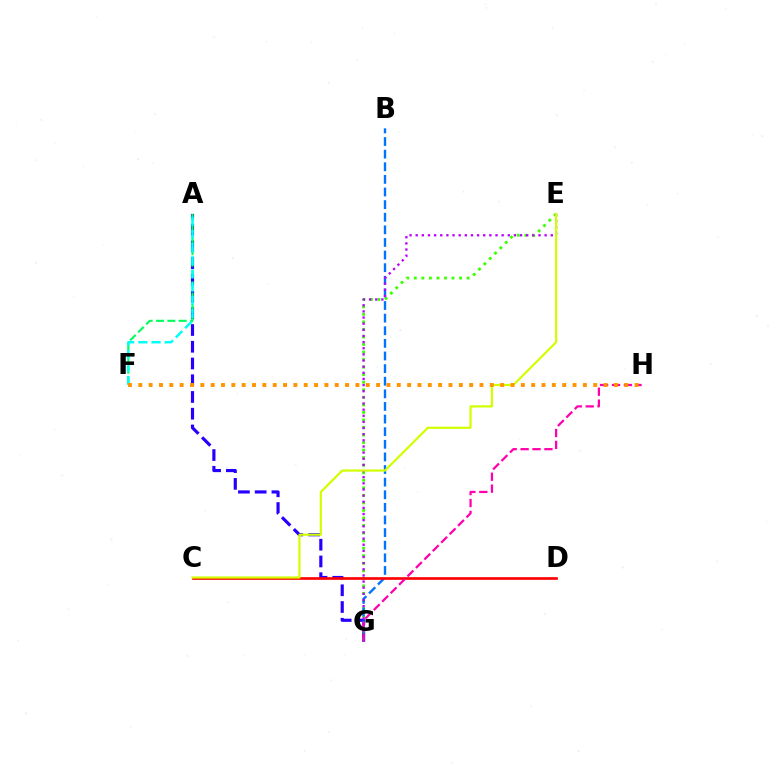{('A', 'G'): [{'color': '#2500ff', 'line_style': 'dashed', 'thickness': 2.27}], ('E', 'G'): [{'color': '#3dff00', 'line_style': 'dotted', 'thickness': 2.05}, {'color': '#b900ff', 'line_style': 'dotted', 'thickness': 1.67}], ('A', 'F'): [{'color': '#00ff5c', 'line_style': 'dashed', 'thickness': 1.54}, {'color': '#00fff6', 'line_style': 'dashed', 'thickness': 1.79}], ('B', 'G'): [{'color': '#0074ff', 'line_style': 'dashed', 'thickness': 1.71}], ('C', 'D'): [{'color': '#ff0000', 'line_style': 'solid', 'thickness': 1.91}], ('C', 'E'): [{'color': '#d1ff00', 'line_style': 'solid', 'thickness': 1.58}], ('G', 'H'): [{'color': '#ff00ac', 'line_style': 'dashed', 'thickness': 1.62}], ('F', 'H'): [{'color': '#ff9400', 'line_style': 'dotted', 'thickness': 2.81}]}